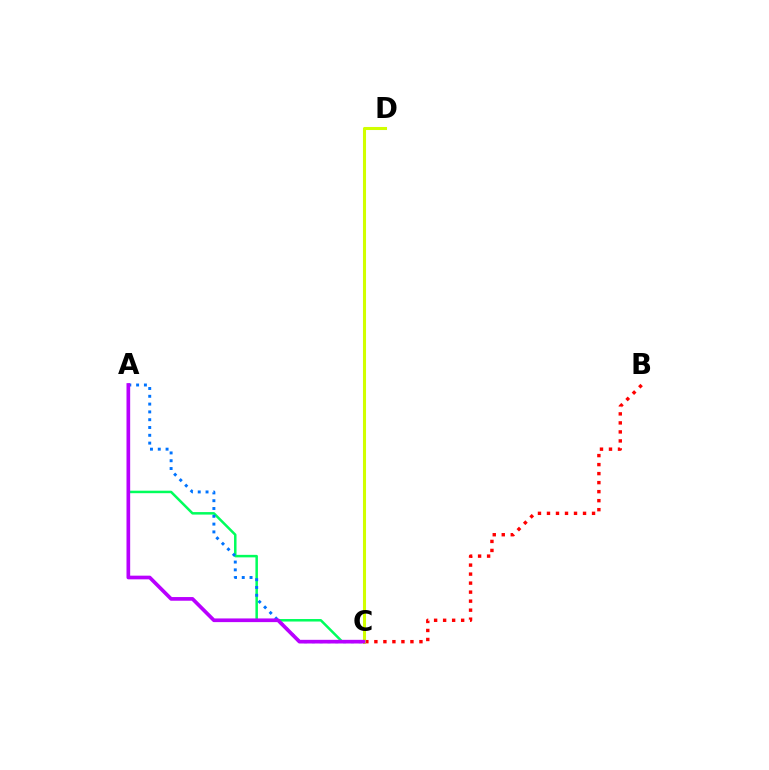{('A', 'C'): [{'color': '#00ff5c', 'line_style': 'solid', 'thickness': 1.8}, {'color': '#0074ff', 'line_style': 'dotted', 'thickness': 2.12}, {'color': '#b900ff', 'line_style': 'solid', 'thickness': 2.65}], ('B', 'C'): [{'color': '#ff0000', 'line_style': 'dotted', 'thickness': 2.45}], ('C', 'D'): [{'color': '#d1ff00', 'line_style': 'solid', 'thickness': 2.21}]}